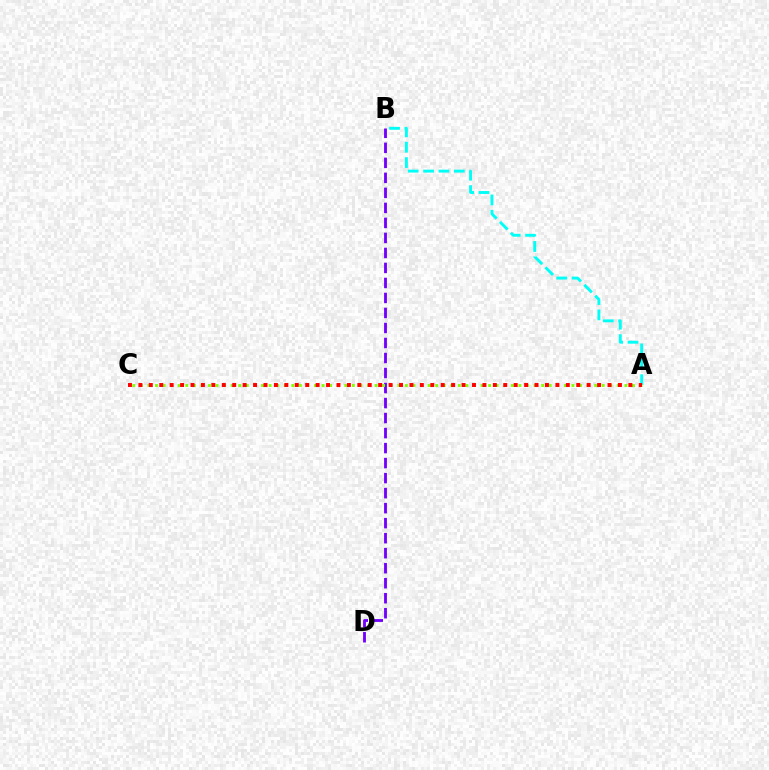{('B', 'D'): [{'color': '#7200ff', 'line_style': 'dashed', 'thickness': 2.04}], ('A', 'B'): [{'color': '#00fff6', 'line_style': 'dashed', 'thickness': 2.09}], ('A', 'C'): [{'color': '#84ff00', 'line_style': 'dotted', 'thickness': 2.06}, {'color': '#ff0000', 'line_style': 'dotted', 'thickness': 2.83}]}